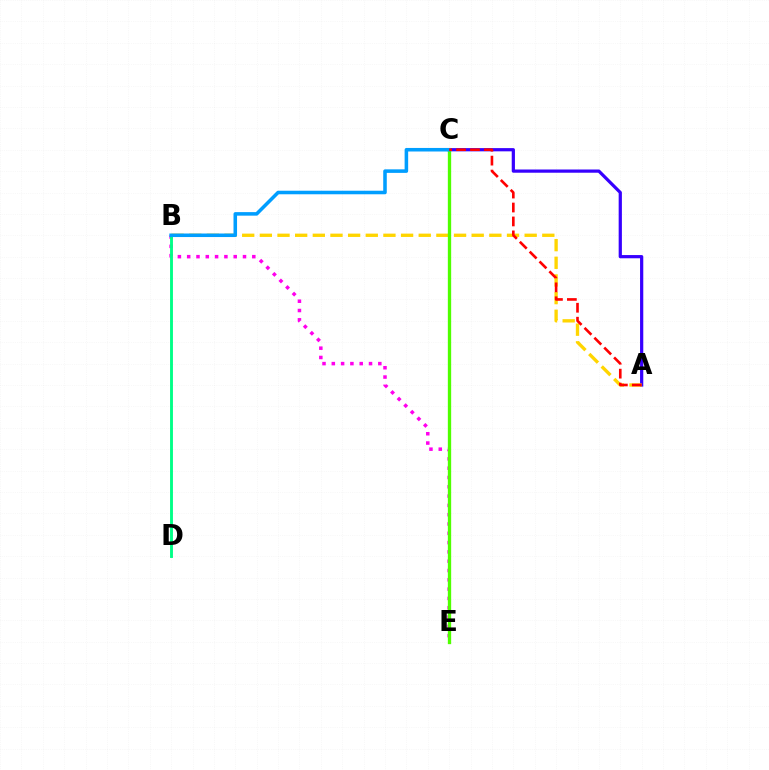{('B', 'E'): [{'color': '#ff00ed', 'line_style': 'dotted', 'thickness': 2.53}], ('A', 'C'): [{'color': '#3700ff', 'line_style': 'solid', 'thickness': 2.32}, {'color': '#ff0000', 'line_style': 'dashed', 'thickness': 1.89}], ('A', 'B'): [{'color': '#ffd500', 'line_style': 'dashed', 'thickness': 2.4}], ('C', 'E'): [{'color': '#4fff00', 'line_style': 'solid', 'thickness': 2.39}], ('B', 'D'): [{'color': '#00ff86', 'line_style': 'solid', 'thickness': 2.08}], ('B', 'C'): [{'color': '#009eff', 'line_style': 'solid', 'thickness': 2.55}]}